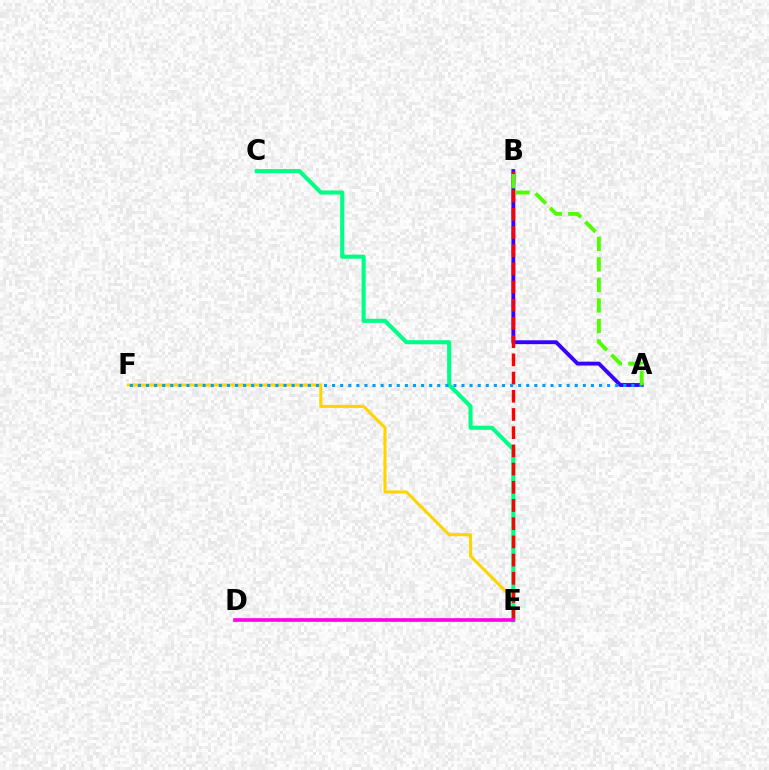{('E', 'F'): [{'color': '#ffd500', 'line_style': 'solid', 'thickness': 2.21}], ('C', 'E'): [{'color': '#00ff86', 'line_style': 'solid', 'thickness': 2.95}], ('A', 'B'): [{'color': '#3700ff', 'line_style': 'solid', 'thickness': 2.78}, {'color': '#4fff00', 'line_style': 'dashed', 'thickness': 2.79}], ('B', 'E'): [{'color': '#ff0000', 'line_style': 'dashed', 'thickness': 2.47}], ('A', 'F'): [{'color': '#009eff', 'line_style': 'dotted', 'thickness': 2.2}], ('D', 'E'): [{'color': '#ff00ed', 'line_style': 'solid', 'thickness': 2.62}]}